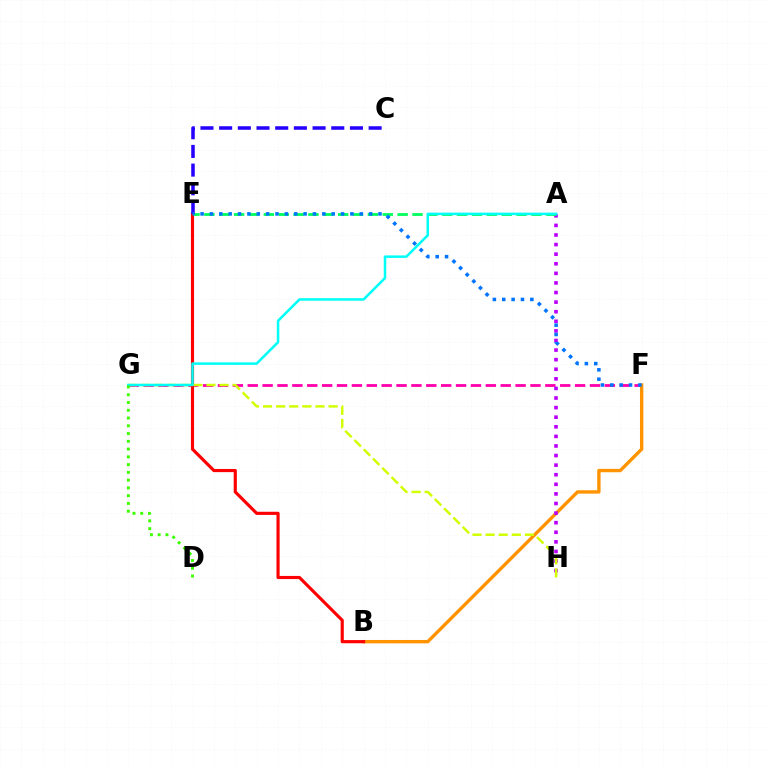{('F', 'G'): [{'color': '#ff00ac', 'line_style': 'dashed', 'thickness': 2.02}], ('B', 'F'): [{'color': '#ff9400', 'line_style': 'solid', 'thickness': 2.43}], ('B', 'E'): [{'color': '#ff0000', 'line_style': 'solid', 'thickness': 2.27}], ('A', 'H'): [{'color': '#b900ff', 'line_style': 'dotted', 'thickness': 2.61}], ('A', 'E'): [{'color': '#00ff5c', 'line_style': 'dashed', 'thickness': 2.02}], ('G', 'H'): [{'color': '#d1ff00', 'line_style': 'dashed', 'thickness': 1.78}], ('C', 'E'): [{'color': '#2500ff', 'line_style': 'dashed', 'thickness': 2.54}], ('A', 'G'): [{'color': '#00fff6', 'line_style': 'solid', 'thickness': 1.81}], ('D', 'G'): [{'color': '#3dff00', 'line_style': 'dotted', 'thickness': 2.11}], ('E', 'F'): [{'color': '#0074ff', 'line_style': 'dotted', 'thickness': 2.54}]}